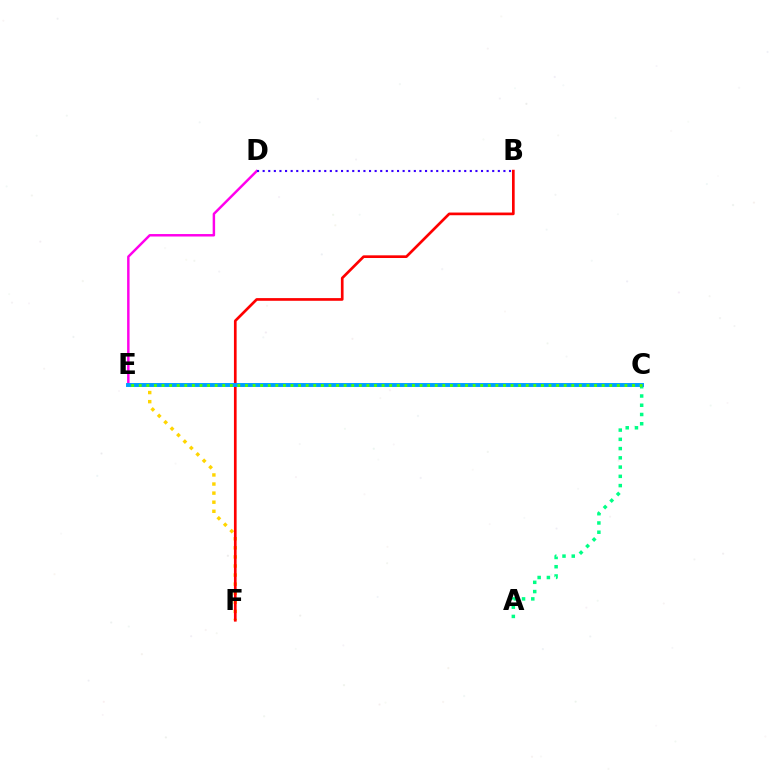{('E', 'F'): [{'color': '#ffd500', 'line_style': 'dotted', 'thickness': 2.47}], ('D', 'E'): [{'color': '#ff00ed', 'line_style': 'solid', 'thickness': 1.77}], ('B', 'F'): [{'color': '#ff0000', 'line_style': 'solid', 'thickness': 1.93}], ('B', 'D'): [{'color': '#3700ff', 'line_style': 'dotted', 'thickness': 1.52}], ('A', 'C'): [{'color': '#00ff86', 'line_style': 'dotted', 'thickness': 2.51}], ('C', 'E'): [{'color': '#009eff', 'line_style': 'solid', 'thickness': 2.82}, {'color': '#4fff00', 'line_style': 'dotted', 'thickness': 2.06}]}